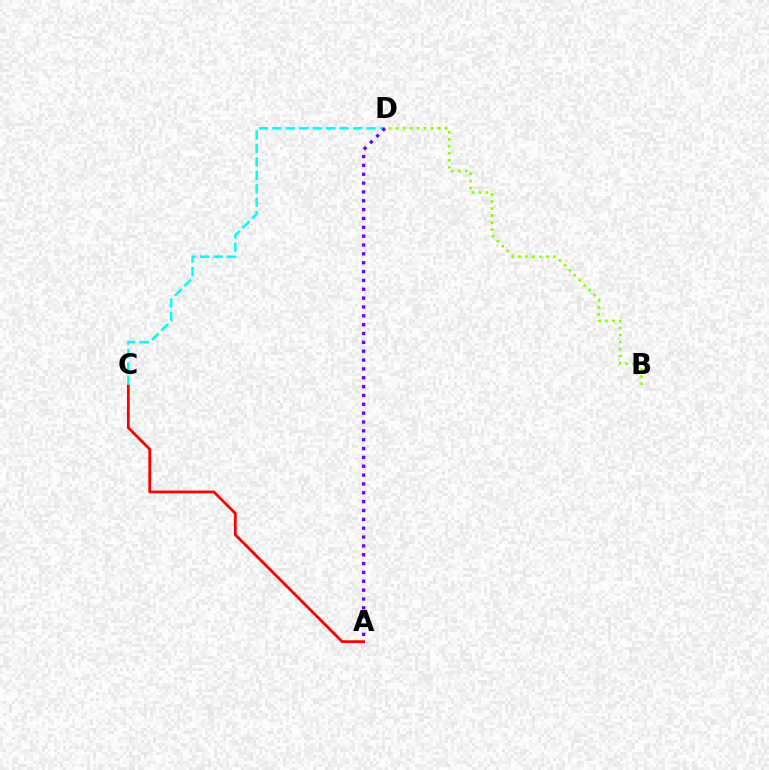{('A', 'C'): [{'color': '#ff0000', 'line_style': 'solid', 'thickness': 2.01}], ('C', 'D'): [{'color': '#00fff6', 'line_style': 'dashed', 'thickness': 1.83}], ('B', 'D'): [{'color': '#84ff00', 'line_style': 'dotted', 'thickness': 1.9}], ('A', 'D'): [{'color': '#7200ff', 'line_style': 'dotted', 'thickness': 2.4}]}